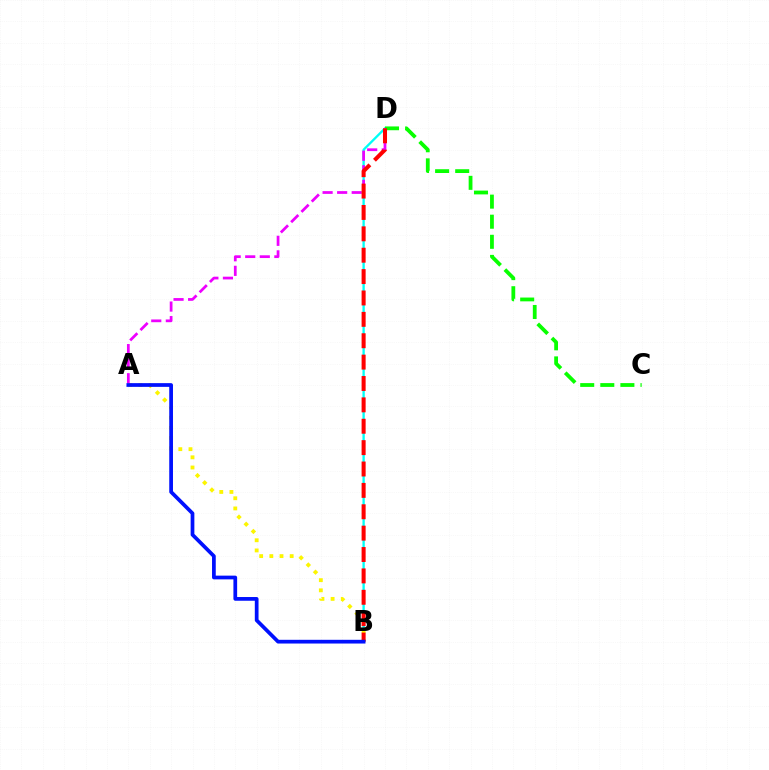{('B', 'D'): [{'color': '#00fff6', 'line_style': 'solid', 'thickness': 1.67}, {'color': '#ff0000', 'line_style': 'dashed', 'thickness': 2.9}], ('A', 'B'): [{'color': '#fcf500', 'line_style': 'dotted', 'thickness': 2.76}, {'color': '#0010ff', 'line_style': 'solid', 'thickness': 2.68}], ('C', 'D'): [{'color': '#08ff00', 'line_style': 'dashed', 'thickness': 2.73}], ('A', 'D'): [{'color': '#ee00ff', 'line_style': 'dashed', 'thickness': 1.98}]}